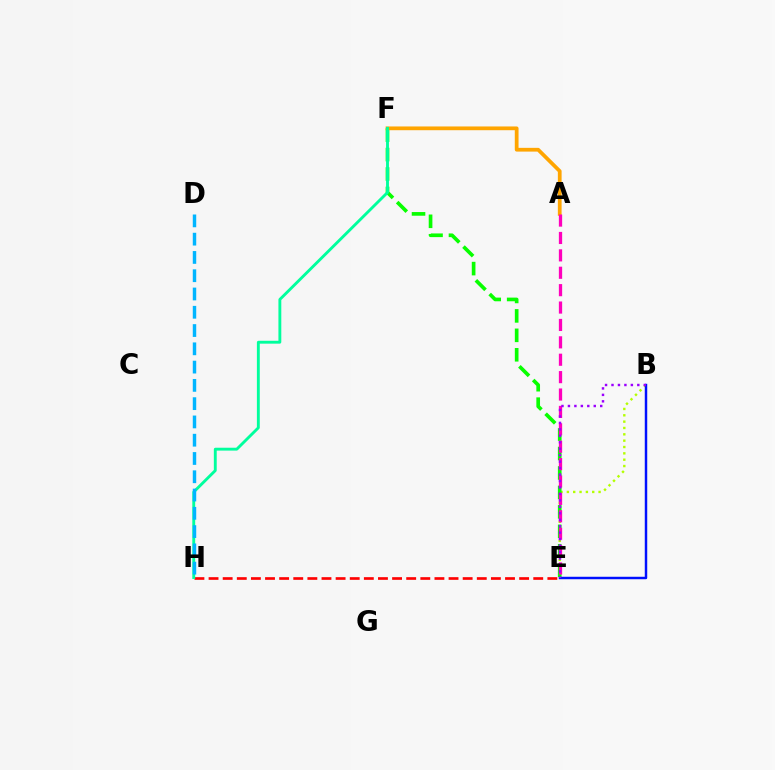{('B', 'E'): [{'color': '#b3ff00', 'line_style': 'dotted', 'thickness': 1.72}, {'color': '#0010ff', 'line_style': 'solid', 'thickness': 1.77}, {'color': '#9b00ff', 'line_style': 'dotted', 'thickness': 1.75}], ('E', 'H'): [{'color': '#ff0000', 'line_style': 'dashed', 'thickness': 1.92}], ('E', 'F'): [{'color': '#08ff00', 'line_style': 'dashed', 'thickness': 2.64}], ('A', 'F'): [{'color': '#ffa500', 'line_style': 'solid', 'thickness': 2.7}], ('F', 'H'): [{'color': '#00ff9d', 'line_style': 'solid', 'thickness': 2.07}], ('A', 'E'): [{'color': '#ff00bd', 'line_style': 'dashed', 'thickness': 2.36}], ('D', 'H'): [{'color': '#00b5ff', 'line_style': 'dashed', 'thickness': 2.48}]}